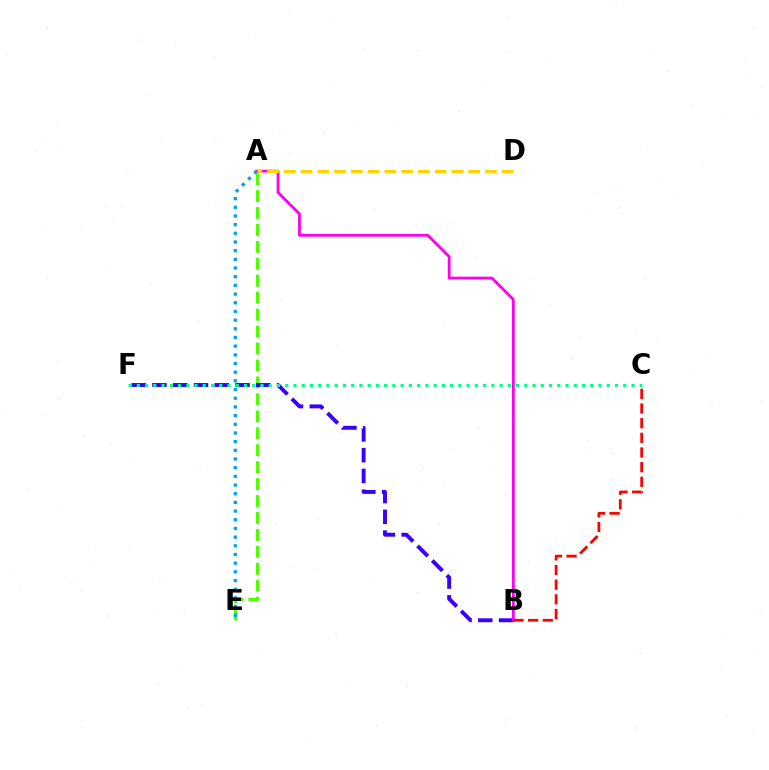{('A', 'E'): [{'color': '#4fff00', 'line_style': 'dashed', 'thickness': 2.3}, {'color': '#009eff', 'line_style': 'dotted', 'thickness': 2.36}], ('B', 'F'): [{'color': '#3700ff', 'line_style': 'dashed', 'thickness': 2.82}], ('A', 'B'): [{'color': '#ff00ed', 'line_style': 'solid', 'thickness': 2.02}], ('A', 'D'): [{'color': '#ffd500', 'line_style': 'dashed', 'thickness': 2.28}], ('B', 'C'): [{'color': '#ff0000', 'line_style': 'dashed', 'thickness': 1.99}], ('C', 'F'): [{'color': '#00ff86', 'line_style': 'dotted', 'thickness': 2.24}]}